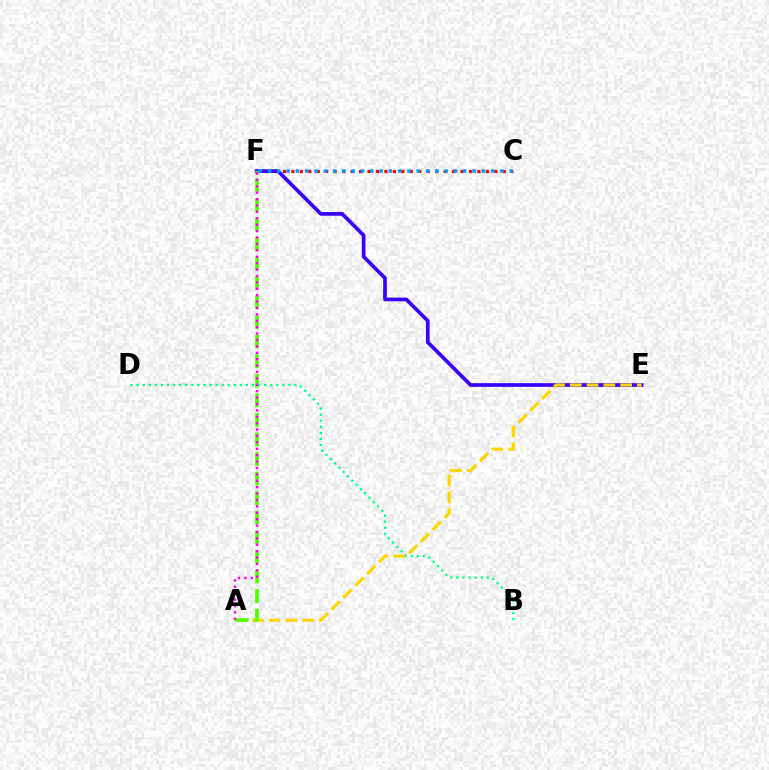{('C', 'F'): [{'color': '#ff0000', 'line_style': 'dotted', 'thickness': 2.3}, {'color': '#009eff', 'line_style': 'dotted', 'thickness': 2.53}], ('E', 'F'): [{'color': '#3700ff', 'line_style': 'solid', 'thickness': 2.65}], ('A', 'E'): [{'color': '#ffd500', 'line_style': 'dashed', 'thickness': 2.28}], ('A', 'F'): [{'color': '#4fff00', 'line_style': 'dashed', 'thickness': 2.66}, {'color': '#ff00ed', 'line_style': 'dotted', 'thickness': 1.74}], ('B', 'D'): [{'color': '#00ff86', 'line_style': 'dotted', 'thickness': 1.65}]}